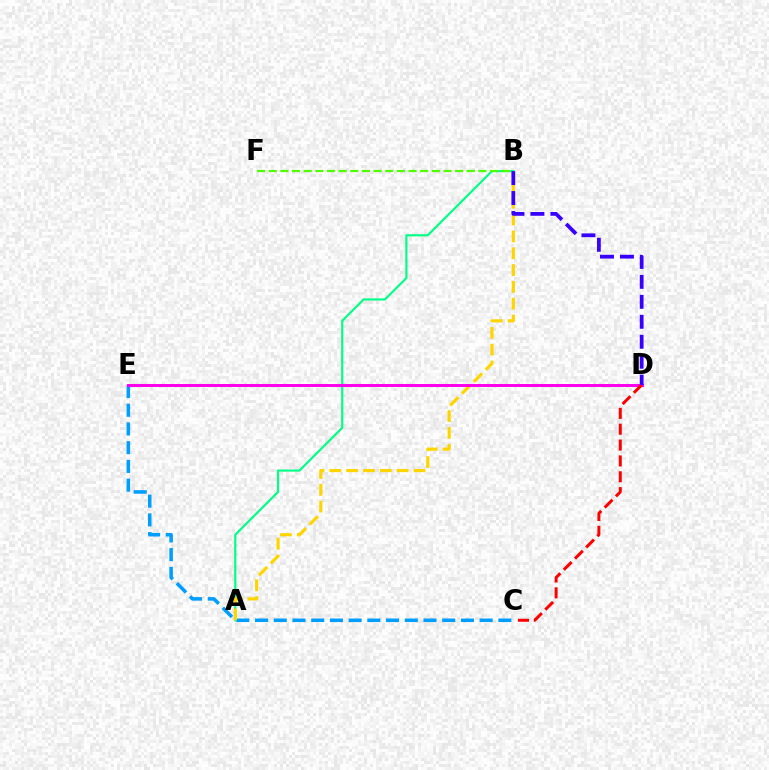{('C', 'E'): [{'color': '#009eff', 'line_style': 'dashed', 'thickness': 2.54}], ('A', 'B'): [{'color': '#00ff86', 'line_style': 'solid', 'thickness': 1.55}, {'color': '#ffd500', 'line_style': 'dashed', 'thickness': 2.29}], ('B', 'F'): [{'color': '#4fff00', 'line_style': 'dashed', 'thickness': 1.58}], ('D', 'E'): [{'color': '#ff00ed', 'line_style': 'solid', 'thickness': 2.12}], ('C', 'D'): [{'color': '#ff0000', 'line_style': 'dashed', 'thickness': 2.15}], ('B', 'D'): [{'color': '#3700ff', 'line_style': 'dashed', 'thickness': 2.71}]}